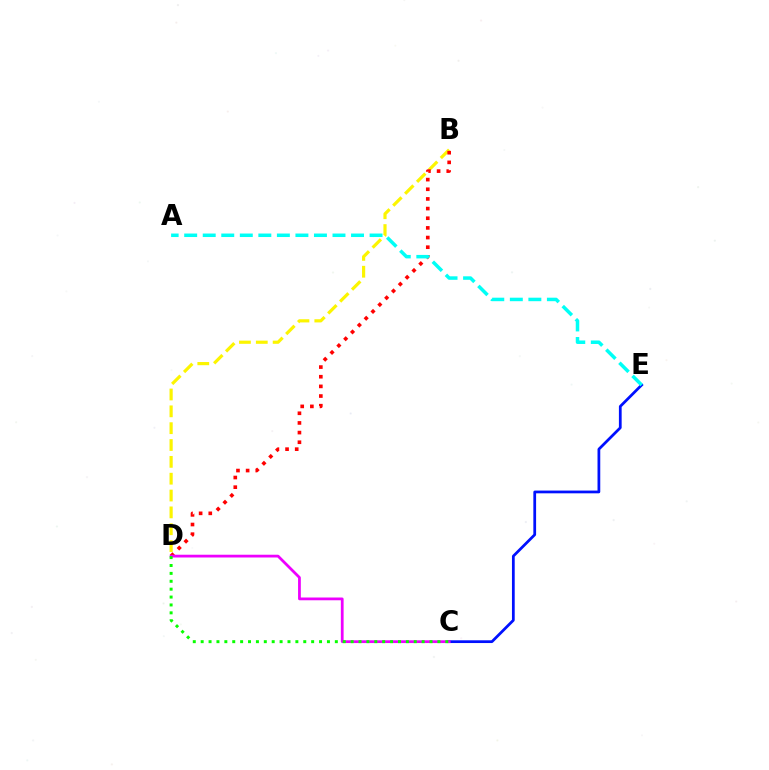{('B', 'D'): [{'color': '#fcf500', 'line_style': 'dashed', 'thickness': 2.29}, {'color': '#ff0000', 'line_style': 'dotted', 'thickness': 2.62}], ('C', 'E'): [{'color': '#0010ff', 'line_style': 'solid', 'thickness': 1.98}], ('C', 'D'): [{'color': '#ee00ff', 'line_style': 'solid', 'thickness': 1.99}, {'color': '#08ff00', 'line_style': 'dotted', 'thickness': 2.14}], ('A', 'E'): [{'color': '#00fff6', 'line_style': 'dashed', 'thickness': 2.52}]}